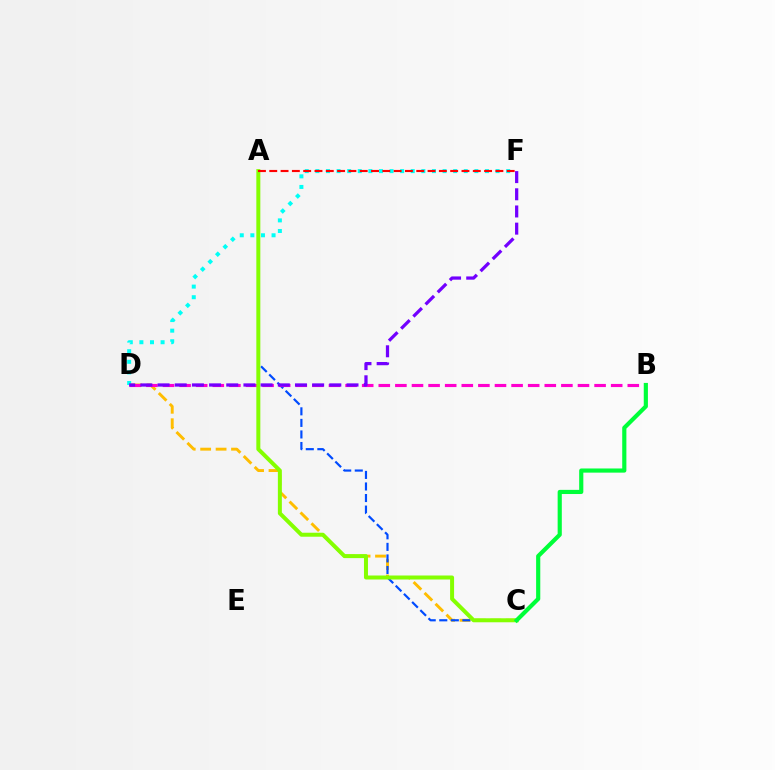{('C', 'D'): [{'color': '#ffbd00', 'line_style': 'dashed', 'thickness': 2.1}], ('D', 'F'): [{'color': '#00fff6', 'line_style': 'dotted', 'thickness': 2.88}, {'color': '#7200ff', 'line_style': 'dashed', 'thickness': 2.33}], ('A', 'C'): [{'color': '#004bff', 'line_style': 'dashed', 'thickness': 1.57}, {'color': '#84ff00', 'line_style': 'solid', 'thickness': 2.87}], ('B', 'D'): [{'color': '#ff00cf', 'line_style': 'dashed', 'thickness': 2.26}], ('B', 'C'): [{'color': '#00ff39', 'line_style': 'solid', 'thickness': 2.99}], ('A', 'F'): [{'color': '#ff0000', 'line_style': 'dashed', 'thickness': 1.54}]}